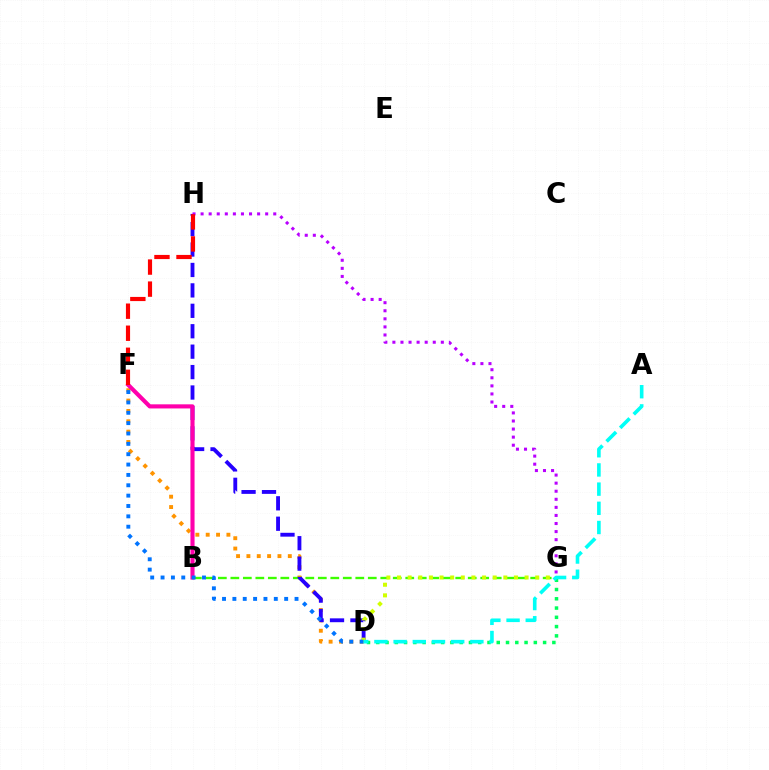{('D', 'G'): [{'color': '#00ff5c', 'line_style': 'dotted', 'thickness': 2.52}, {'color': '#d1ff00', 'line_style': 'dotted', 'thickness': 2.89}], ('D', 'F'): [{'color': '#ff9400', 'line_style': 'dotted', 'thickness': 2.81}, {'color': '#0074ff', 'line_style': 'dotted', 'thickness': 2.81}], ('B', 'G'): [{'color': '#3dff00', 'line_style': 'dashed', 'thickness': 1.7}], ('D', 'H'): [{'color': '#2500ff', 'line_style': 'dashed', 'thickness': 2.77}], ('B', 'F'): [{'color': '#ff00ac', 'line_style': 'solid', 'thickness': 2.97}], ('G', 'H'): [{'color': '#b900ff', 'line_style': 'dotted', 'thickness': 2.19}], ('F', 'H'): [{'color': '#ff0000', 'line_style': 'dashed', 'thickness': 2.99}], ('A', 'D'): [{'color': '#00fff6', 'line_style': 'dashed', 'thickness': 2.61}]}